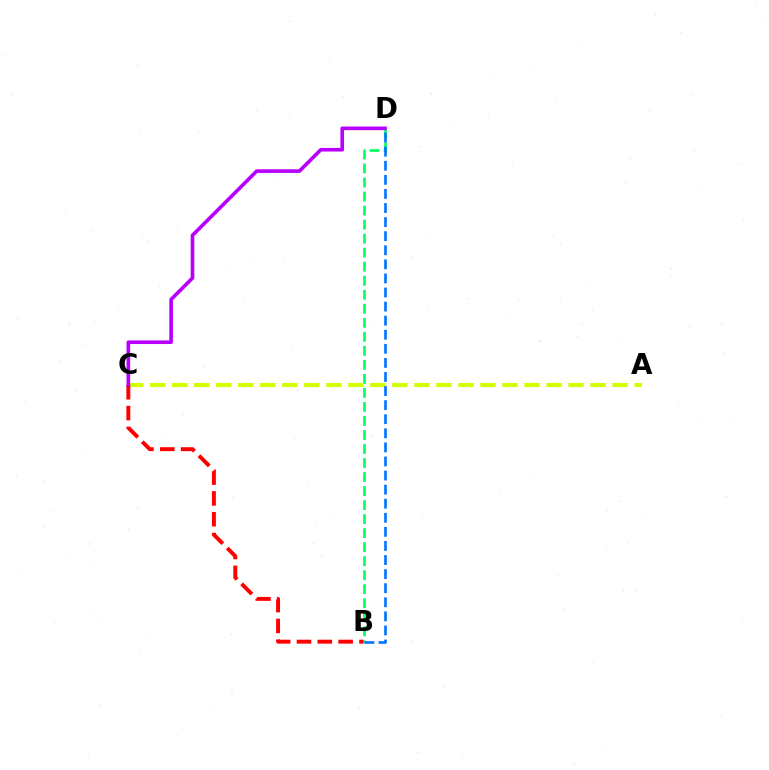{('B', 'D'): [{'color': '#00ff5c', 'line_style': 'dashed', 'thickness': 1.91}, {'color': '#0074ff', 'line_style': 'dashed', 'thickness': 1.91}], ('A', 'C'): [{'color': '#d1ff00', 'line_style': 'dashed', 'thickness': 2.99}], ('B', 'C'): [{'color': '#ff0000', 'line_style': 'dashed', 'thickness': 2.83}], ('C', 'D'): [{'color': '#b900ff', 'line_style': 'solid', 'thickness': 2.62}]}